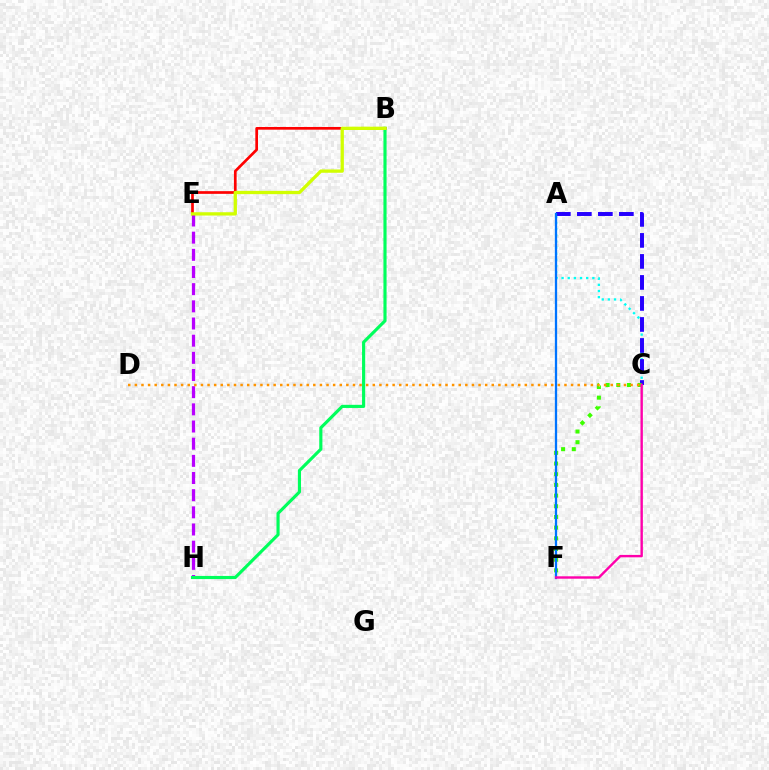{('A', 'C'): [{'color': '#00fff6', 'line_style': 'dotted', 'thickness': 1.67}, {'color': '#2500ff', 'line_style': 'dashed', 'thickness': 2.85}], ('E', 'H'): [{'color': '#b900ff', 'line_style': 'dashed', 'thickness': 2.33}], ('B', 'H'): [{'color': '#00ff5c', 'line_style': 'solid', 'thickness': 2.26}], ('C', 'F'): [{'color': '#3dff00', 'line_style': 'dotted', 'thickness': 2.9}, {'color': '#ff00ac', 'line_style': 'solid', 'thickness': 1.73}], ('B', 'E'): [{'color': '#ff0000', 'line_style': 'solid', 'thickness': 1.94}, {'color': '#d1ff00', 'line_style': 'solid', 'thickness': 2.38}], ('C', 'D'): [{'color': '#ff9400', 'line_style': 'dotted', 'thickness': 1.8}], ('A', 'F'): [{'color': '#0074ff', 'line_style': 'solid', 'thickness': 1.64}]}